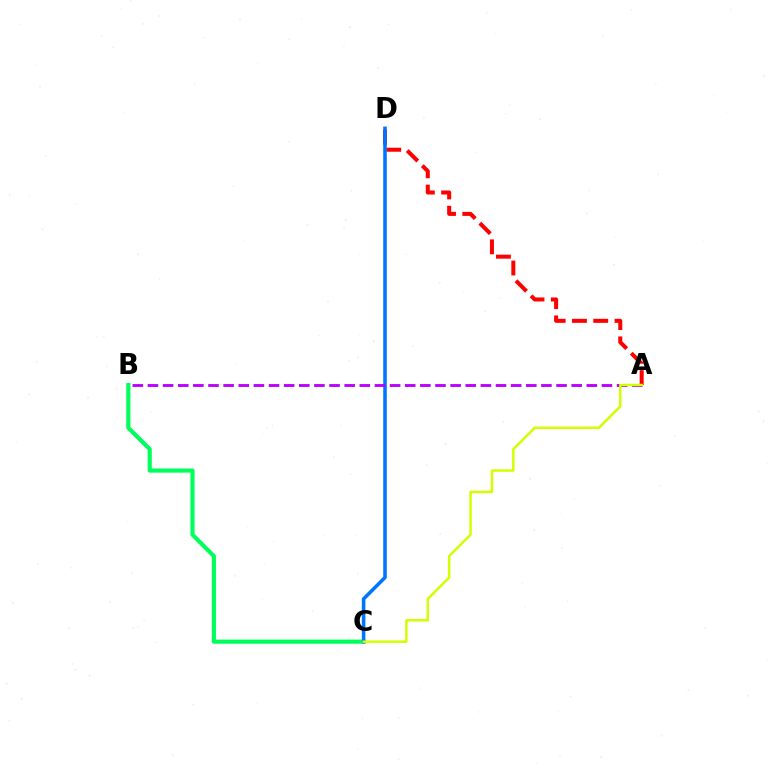{('A', 'D'): [{'color': '#ff0000', 'line_style': 'dashed', 'thickness': 2.89}], ('B', 'C'): [{'color': '#00ff5c', 'line_style': 'solid', 'thickness': 2.99}], ('C', 'D'): [{'color': '#0074ff', 'line_style': 'solid', 'thickness': 2.56}], ('A', 'B'): [{'color': '#b900ff', 'line_style': 'dashed', 'thickness': 2.06}], ('A', 'C'): [{'color': '#d1ff00', 'line_style': 'solid', 'thickness': 1.78}]}